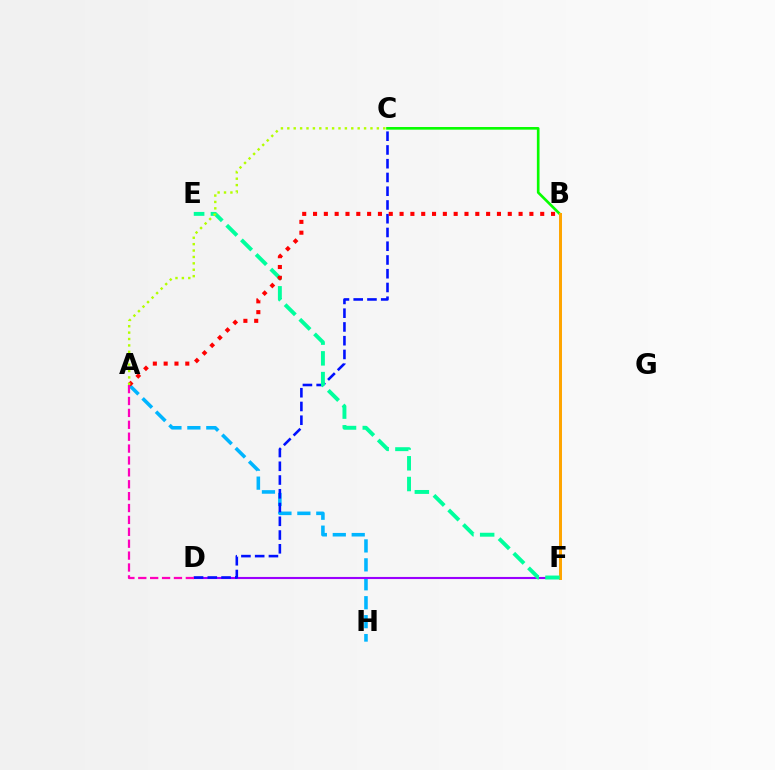{('B', 'C'): [{'color': '#08ff00', 'line_style': 'solid', 'thickness': 1.91}], ('A', 'H'): [{'color': '#00b5ff', 'line_style': 'dashed', 'thickness': 2.57}], ('D', 'F'): [{'color': '#9b00ff', 'line_style': 'solid', 'thickness': 1.52}], ('B', 'F'): [{'color': '#ffa500', 'line_style': 'solid', 'thickness': 2.15}], ('C', 'D'): [{'color': '#0010ff', 'line_style': 'dashed', 'thickness': 1.87}], ('E', 'F'): [{'color': '#00ff9d', 'line_style': 'dashed', 'thickness': 2.82}], ('A', 'B'): [{'color': '#ff0000', 'line_style': 'dotted', 'thickness': 2.94}], ('A', 'D'): [{'color': '#ff00bd', 'line_style': 'dashed', 'thickness': 1.62}], ('A', 'C'): [{'color': '#b3ff00', 'line_style': 'dotted', 'thickness': 1.74}]}